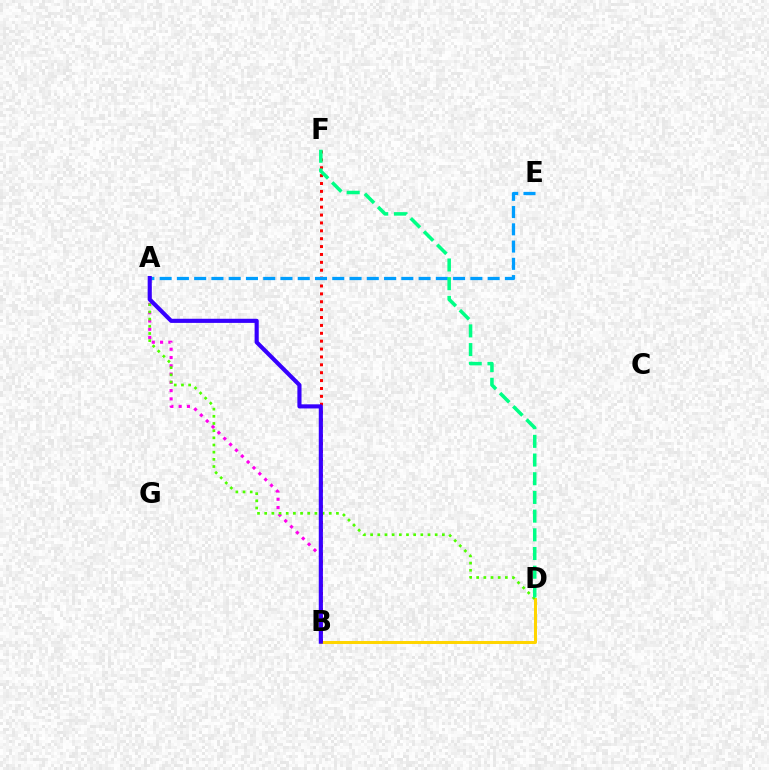{('A', 'B'): [{'color': '#ff00ed', 'line_style': 'dotted', 'thickness': 2.25}, {'color': '#3700ff', 'line_style': 'solid', 'thickness': 2.97}], ('B', 'D'): [{'color': '#ffd500', 'line_style': 'solid', 'thickness': 2.17}], ('A', 'D'): [{'color': '#4fff00', 'line_style': 'dotted', 'thickness': 1.95}], ('B', 'F'): [{'color': '#ff0000', 'line_style': 'dotted', 'thickness': 2.14}], ('A', 'E'): [{'color': '#009eff', 'line_style': 'dashed', 'thickness': 2.35}], ('D', 'F'): [{'color': '#00ff86', 'line_style': 'dashed', 'thickness': 2.54}]}